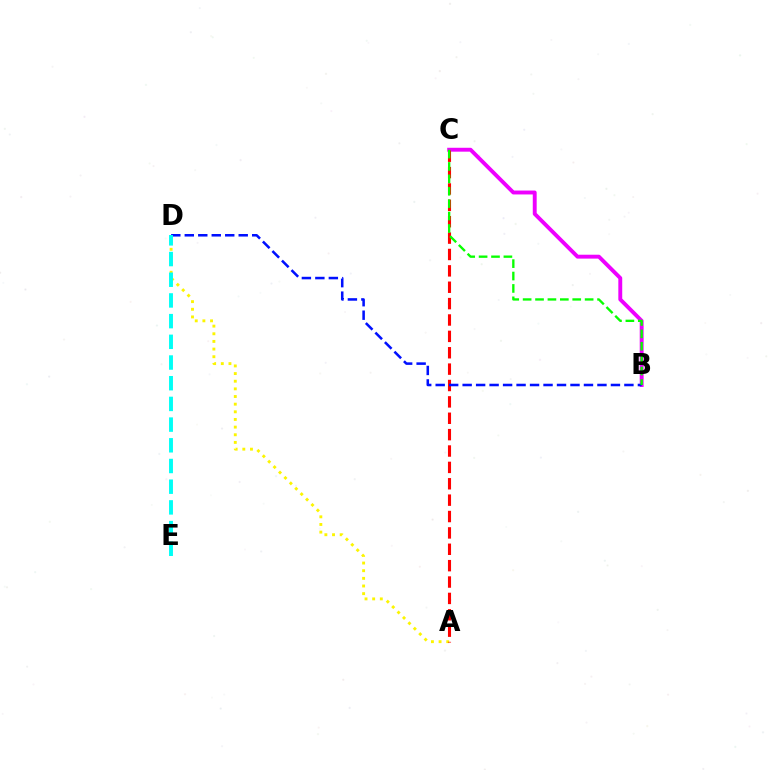{('A', 'D'): [{'color': '#fcf500', 'line_style': 'dotted', 'thickness': 2.08}], ('B', 'C'): [{'color': '#ee00ff', 'line_style': 'solid', 'thickness': 2.8}, {'color': '#08ff00', 'line_style': 'dashed', 'thickness': 1.68}], ('A', 'C'): [{'color': '#ff0000', 'line_style': 'dashed', 'thickness': 2.22}], ('B', 'D'): [{'color': '#0010ff', 'line_style': 'dashed', 'thickness': 1.83}], ('D', 'E'): [{'color': '#00fff6', 'line_style': 'dashed', 'thickness': 2.81}]}